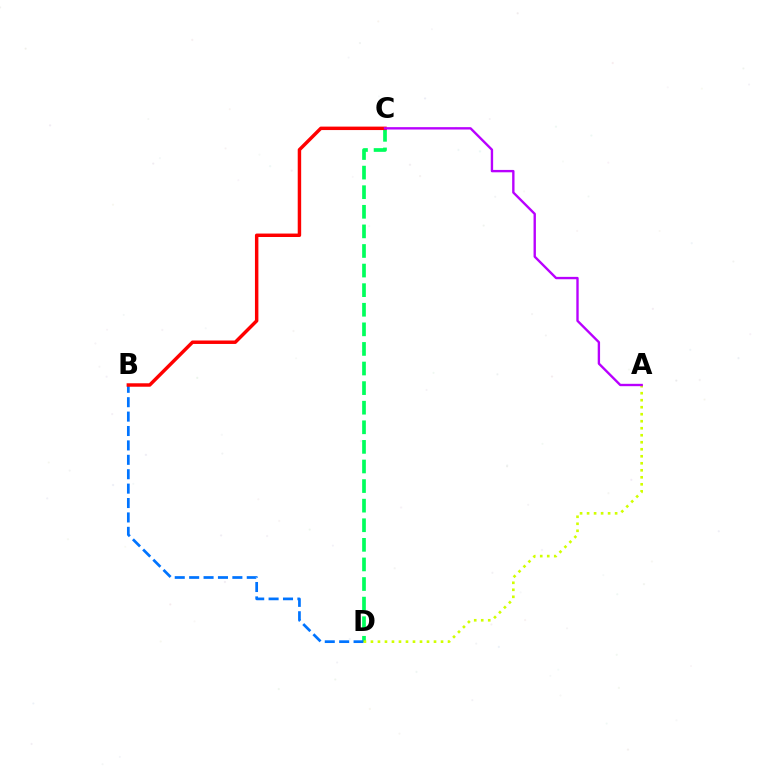{('C', 'D'): [{'color': '#00ff5c', 'line_style': 'dashed', 'thickness': 2.66}], ('B', 'D'): [{'color': '#0074ff', 'line_style': 'dashed', 'thickness': 1.96}], ('B', 'C'): [{'color': '#ff0000', 'line_style': 'solid', 'thickness': 2.48}], ('A', 'D'): [{'color': '#d1ff00', 'line_style': 'dotted', 'thickness': 1.9}], ('A', 'C'): [{'color': '#b900ff', 'line_style': 'solid', 'thickness': 1.71}]}